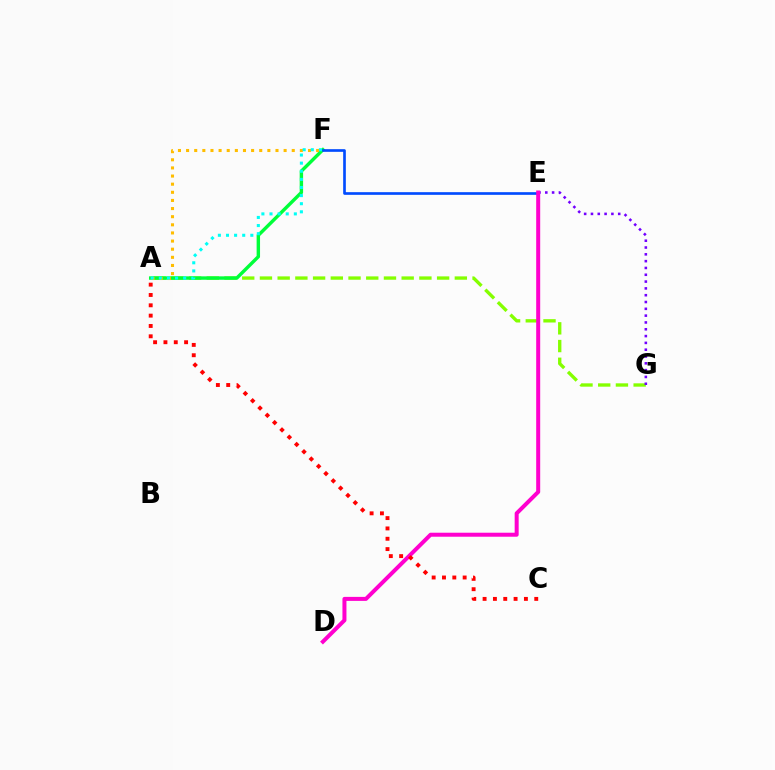{('A', 'G'): [{'color': '#84ff00', 'line_style': 'dashed', 'thickness': 2.41}], ('A', 'F'): [{'color': '#00ff39', 'line_style': 'solid', 'thickness': 2.46}, {'color': '#ffbd00', 'line_style': 'dotted', 'thickness': 2.21}, {'color': '#00fff6', 'line_style': 'dotted', 'thickness': 2.2}], ('E', 'G'): [{'color': '#7200ff', 'line_style': 'dotted', 'thickness': 1.85}], ('E', 'F'): [{'color': '#004bff', 'line_style': 'solid', 'thickness': 1.92}], ('D', 'E'): [{'color': '#ff00cf', 'line_style': 'solid', 'thickness': 2.88}], ('A', 'C'): [{'color': '#ff0000', 'line_style': 'dotted', 'thickness': 2.81}]}